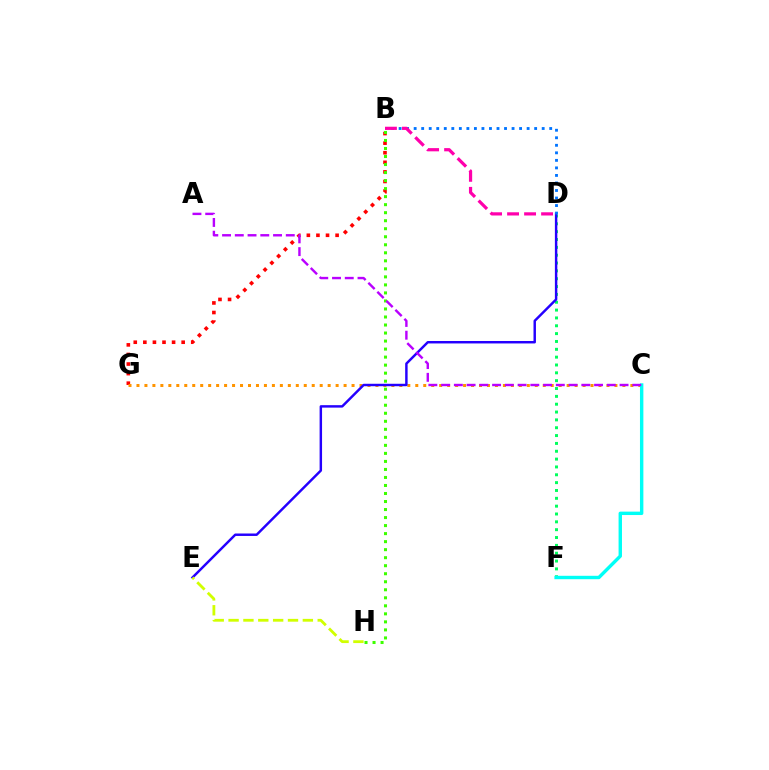{('B', 'G'): [{'color': '#ff0000', 'line_style': 'dotted', 'thickness': 2.6}], ('D', 'F'): [{'color': '#00ff5c', 'line_style': 'dotted', 'thickness': 2.13}], ('C', 'G'): [{'color': '#ff9400', 'line_style': 'dotted', 'thickness': 2.16}], ('D', 'E'): [{'color': '#2500ff', 'line_style': 'solid', 'thickness': 1.77}], ('B', 'D'): [{'color': '#0074ff', 'line_style': 'dotted', 'thickness': 2.05}, {'color': '#ff00ac', 'line_style': 'dashed', 'thickness': 2.31}], ('B', 'H'): [{'color': '#3dff00', 'line_style': 'dotted', 'thickness': 2.18}], ('E', 'H'): [{'color': '#d1ff00', 'line_style': 'dashed', 'thickness': 2.02}], ('C', 'F'): [{'color': '#00fff6', 'line_style': 'solid', 'thickness': 2.45}], ('A', 'C'): [{'color': '#b900ff', 'line_style': 'dashed', 'thickness': 1.73}]}